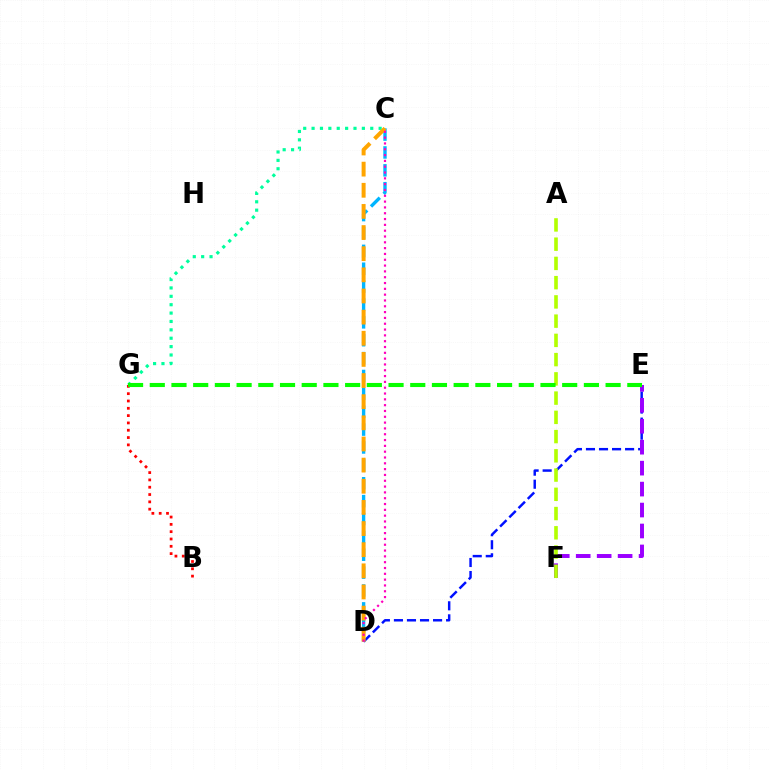{('D', 'E'): [{'color': '#0010ff', 'line_style': 'dashed', 'thickness': 1.77}], ('B', 'G'): [{'color': '#ff0000', 'line_style': 'dotted', 'thickness': 1.99}], ('C', 'D'): [{'color': '#00b5ff', 'line_style': 'dashed', 'thickness': 2.43}, {'color': '#ffa500', 'line_style': 'dashed', 'thickness': 2.87}, {'color': '#ff00bd', 'line_style': 'dotted', 'thickness': 1.58}], ('C', 'G'): [{'color': '#00ff9d', 'line_style': 'dotted', 'thickness': 2.28}], ('E', 'F'): [{'color': '#9b00ff', 'line_style': 'dashed', 'thickness': 2.85}], ('A', 'F'): [{'color': '#b3ff00', 'line_style': 'dashed', 'thickness': 2.61}], ('E', 'G'): [{'color': '#08ff00', 'line_style': 'dashed', 'thickness': 2.95}]}